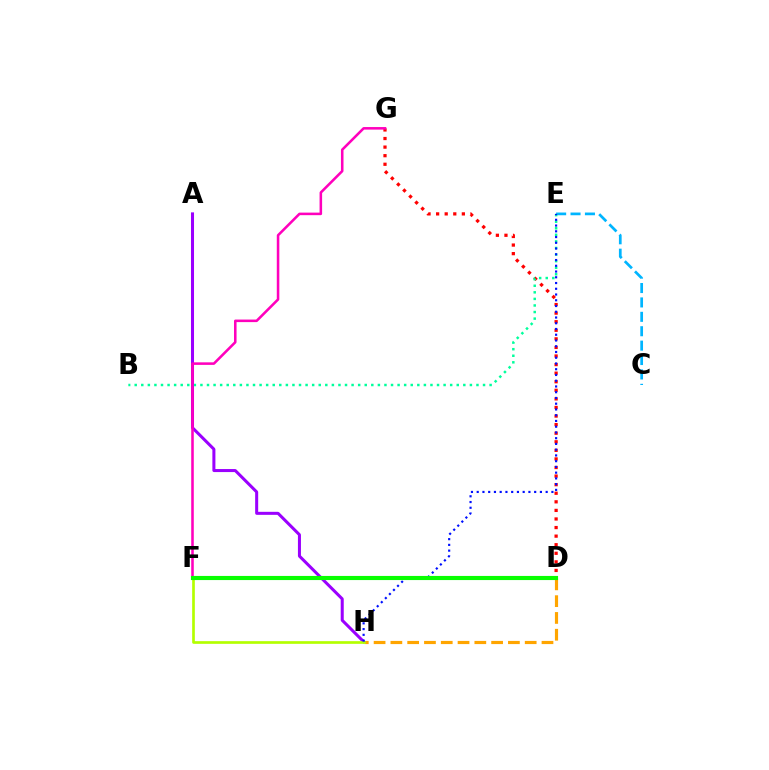{('D', 'H'): [{'color': '#ffa500', 'line_style': 'dashed', 'thickness': 2.28}], ('D', 'G'): [{'color': '#ff0000', 'line_style': 'dotted', 'thickness': 2.33}], ('C', 'E'): [{'color': '#00b5ff', 'line_style': 'dashed', 'thickness': 1.96}], ('A', 'H'): [{'color': '#9b00ff', 'line_style': 'solid', 'thickness': 2.18}], ('F', 'H'): [{'color': '#b3ff00', 'line_style': 'solid', 'thickness': 1.93}], ('B', 'E'): [{'color': '#00ff9d', 'line_style': 'dotted', 'thickness': 1.79}], ('E', 'H'): [{'color': '#0010ff', 'line_style': 'dotted', 'thickness': 1.56}], ('F', 'G'): [{'color': '#ff00bd', 'line_style': 'solid', 'thickness': 1.84}], ('D', 'F'): [{'color': '#08ff00', 'line_style': 'solid', 'thickness': 2.97}]}